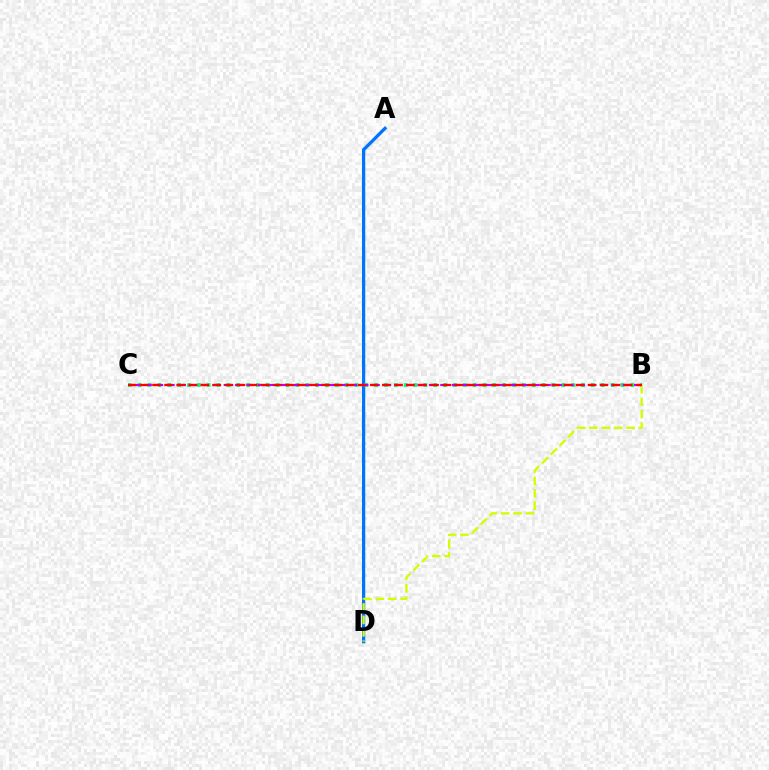{('A', 'D'): [{'color': '#0074ff', 'line_style': 'solid', 'thickness': 2.35}], ('B', 'C'): [{'color': '#00ff5c', 'line_style': 'dotted', 'thickness': 2.68}, {'color': '#b900ff', 'line_style': 'dashed', 'thickness': 1.55}, {'color': '#ff0000', 'line_style': 'dashed', 'thickness': 1.64}], ('B', 'D'): [{'color': '#d1ff00', 'line_style': 'dashed', 'thickness': 1.68}]}